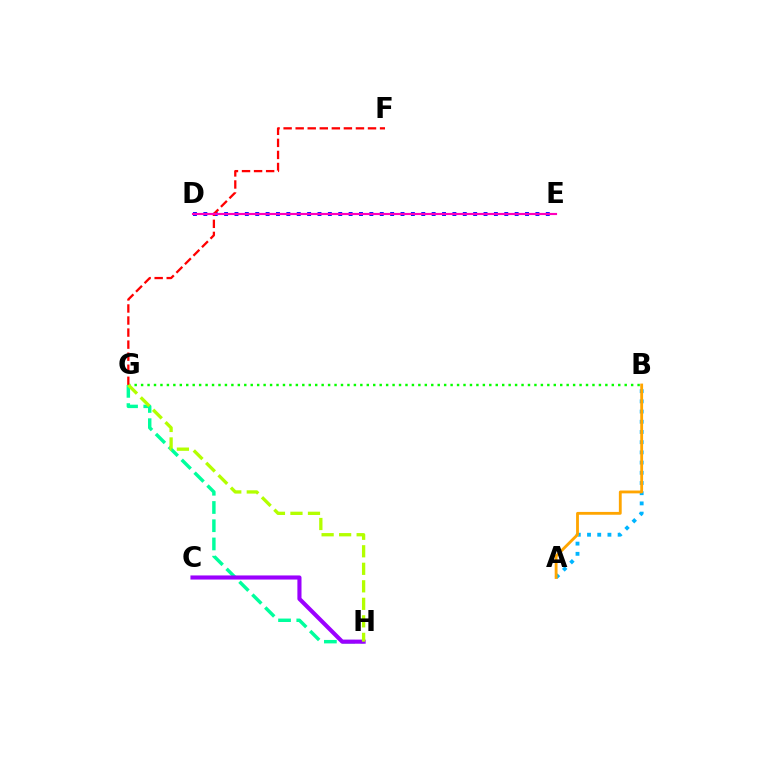{('G', 'H'): [{'color': '#00ff9d', 'line_style': 'dashed', 'thickness': 2.48}, {'color': '#b3ff00', 'line_style': 'dashed', 'thickness': 2.38}], ('A', 'B'): [{'color': '#00b5ff', 'line_style': 'dotted', 'thickness': 2.77}, {'color': '#ffa500', 'line_style': 'solid', 'thickness': 2.04}], ('B', 'G'): [{'color': '#08ff00', 'line_style': 'dotted', 'thickness': 1.75}], ('D', 'E'): [{'color': '#0010ff', 'line_style': 'dotted', 'thickness': 2.82}, {'color': '#ff00bd', 'line_style': 'solid', 'thickness': 1.54}], ('F', 'G'): [{'color': '#ff0000', 'line_style': 'dashed', 'thickness': 1.64}], ('C', 'H'): [{'color': '#9b00ff', 'line_style': 'solid', 'thickness': 2.96}]}